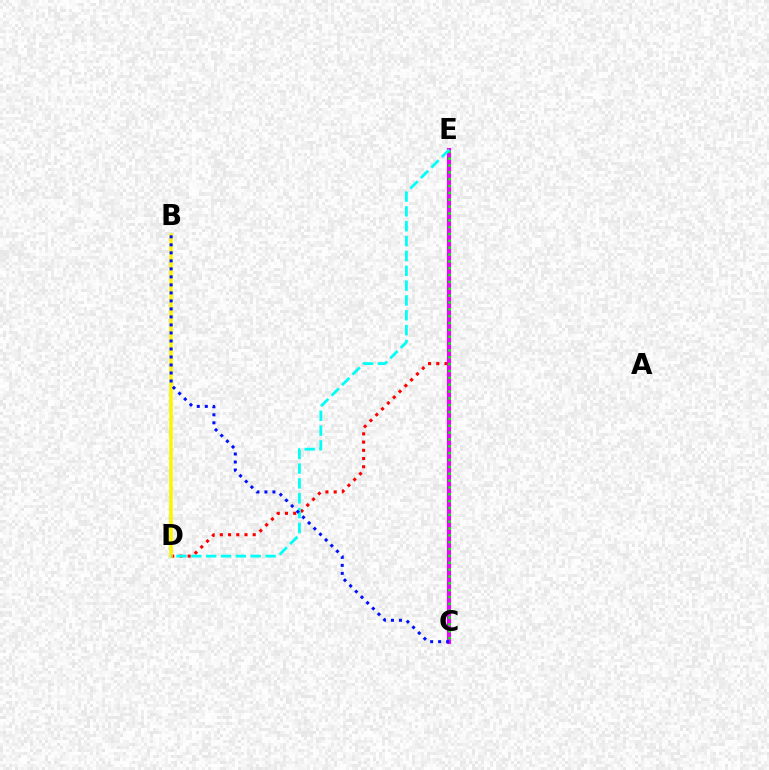{('D', 'E'): [{'color': '#ff0000', 'line_style': 'dotted', 'thickness': 2.23}, {'color': '#00fff6', 'line_style': 'dashed', 'thickness': 2.02}], ('B', 'D'): [{'color': '#fcf500', 'line_style': 'solid', 'thickness': 2.54}], ('C', 'E'): [{'color': '#ee00ff', 'line_style': 'solid', 'thickness': 2.97}, {'color': '#08ff00', 'line_style': 'dotted', 'thickness': 1.86}], ('B', 'C'): [{'color': '#0010ff', 'line_style': 'dotted', 'thickness': 2.18}]}